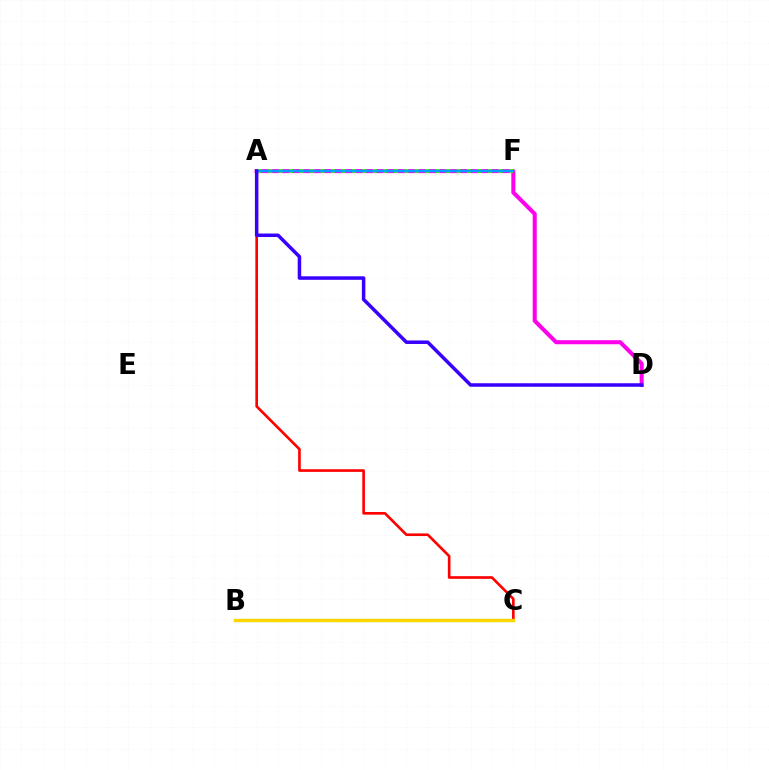{('B', 'C'): [{'color': '#00ff86', 'line_style': 'solid', 'thickness': 2.24}, {'color': '#ffd500', 'line_style': 'solid', 'thickness': 2.41}], ('A', 'D'): [{'color': '#ff00ed', 'line_style': 'solid', 'thickness': 2.92}, {'color': '#3700ff', 'line_style': 'solid', 'thickness': 2.53}], ('A', 'F'): [{'color': '#4fff00', 'line_style': 'dotted', 'thickness': 2.84}, {'color': '#009eff', 'line_style': 'solid', 'thickness': 1.76}], ('A', 'C'): [{'color': '#ff0000', 'line_style': 'solid', 'thickness': 1.9}]}